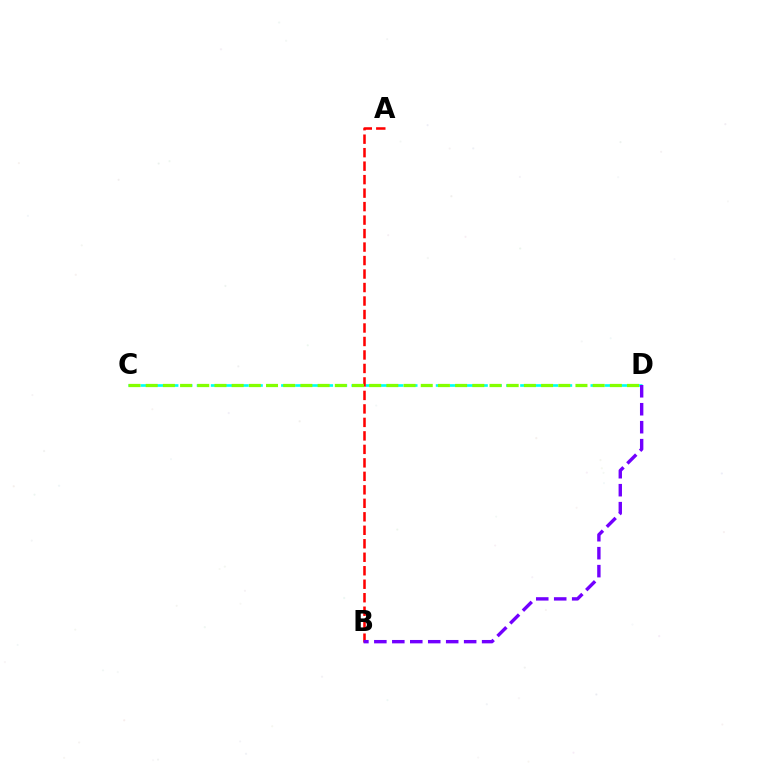{('C', 'D'): [{'color': '#00fff6', 'line_style': 'dashed', 'thickness': 1.91}, {'color': '#84ff00', 'line_style': 'dashed', 'thickness': 2.34}], ('A', 'B'): [{'color': '#ff0000', 'line_style': 'dashed', 'thickness': 1.83}], ('B', 'D'): [{'color': '#7200ff', 'line_style': 'dashed', 'thickness': 2.44}]}